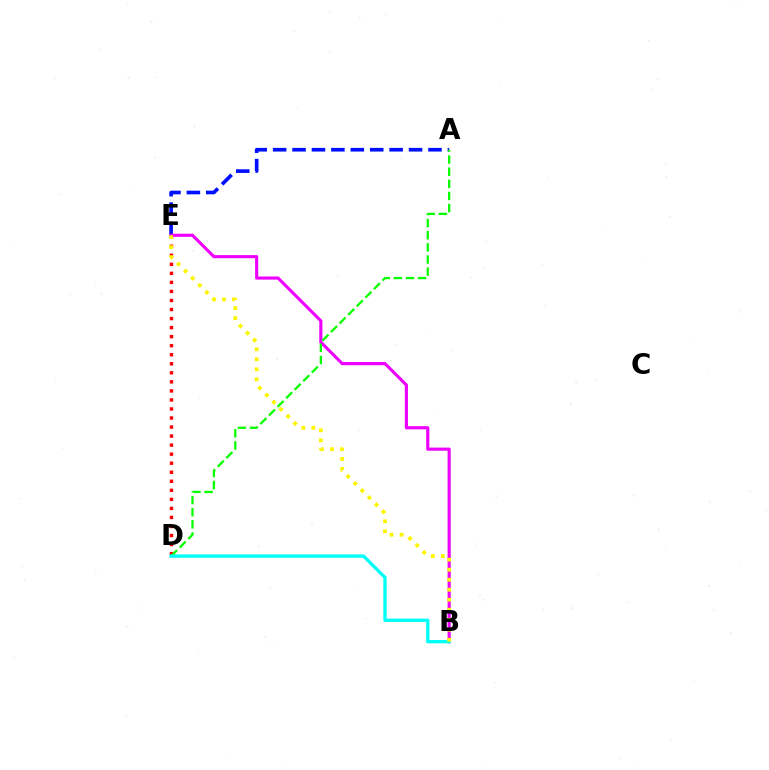{('D', 'E'): [{'color': '#ff0000', 'line_style': 'dotted', 'thickness': 2.46}], ('A', 'E'): [{'color': '#0010ff', 'line_style': 'dashed', 'thickness': 2.64}], ('B', 'E'): [{'color': '#ee00ff', 'line_style': 'solid', 'thickness': 2.26}, {'color': '#fcf500', 'line_style': 'dotted', 'thickness': 2.72}], ('A', 'D'): [{'color': '#08ff00', 'line_style': 'dashed', 'thickness': 1.65}], ('B', 'D'): [{'color': '#00fff6', 'line_style': 'solid', 'thickness': 2.41}]}